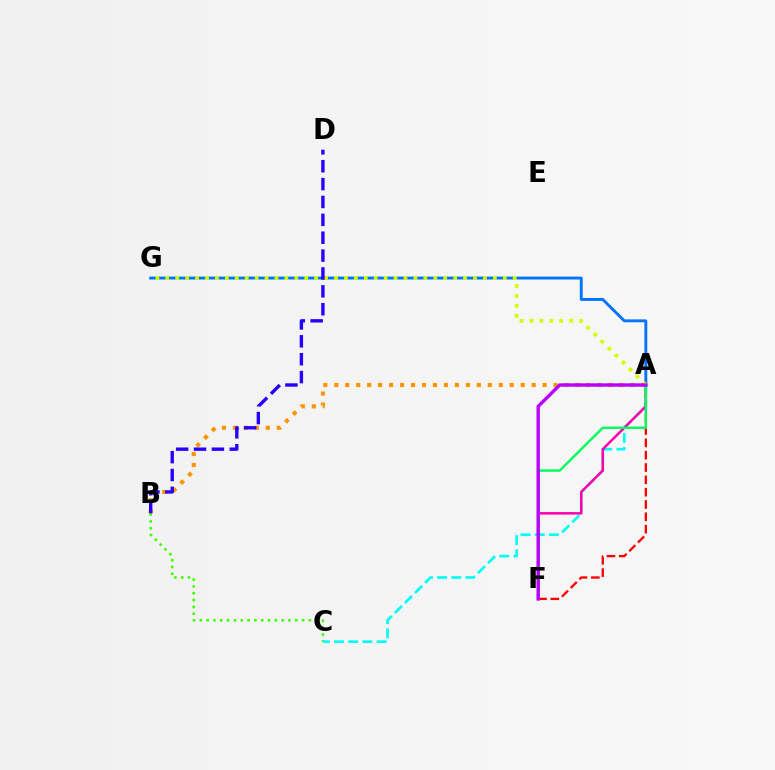{('B', 'C'): [{'color': '#3dff00', 'line_style': 'dotted', 'thickness': 1.85}], ('A', 'F'): [{'color': '#ff0000', 'line_style': 'dashed', 'thickness': 1.67}, {'color': '#ff00ac', 'line_style': 'solid', 'thickness': 1.8}, {'color': '#00ff5c', 'line_style': 'solid', 'thickness': 1.76}, {'color': '#b900ff', 'line_style': 'solid', 'thickness': 2.43}], ('A', 'B'): [{'color': '#ff9400', 'line_style': 'dotted', 'thickness': 2.98}], ('A', 'C'): [{'color': '#00fff6', 'line_style': 'dashed', 'thickness': 1.93}], ('A', 'G'): [{'color': '#0074ff', 'line_style': 'solid', 'thickness': 2.08}, {'color': '#d1ff00', 'line_style': 'dotted', 'thickness': 2.7}], ('B', 'D'): [{'color': '#2500ff', 'line_style': 'dashed', 'thickness': 2.43}]}